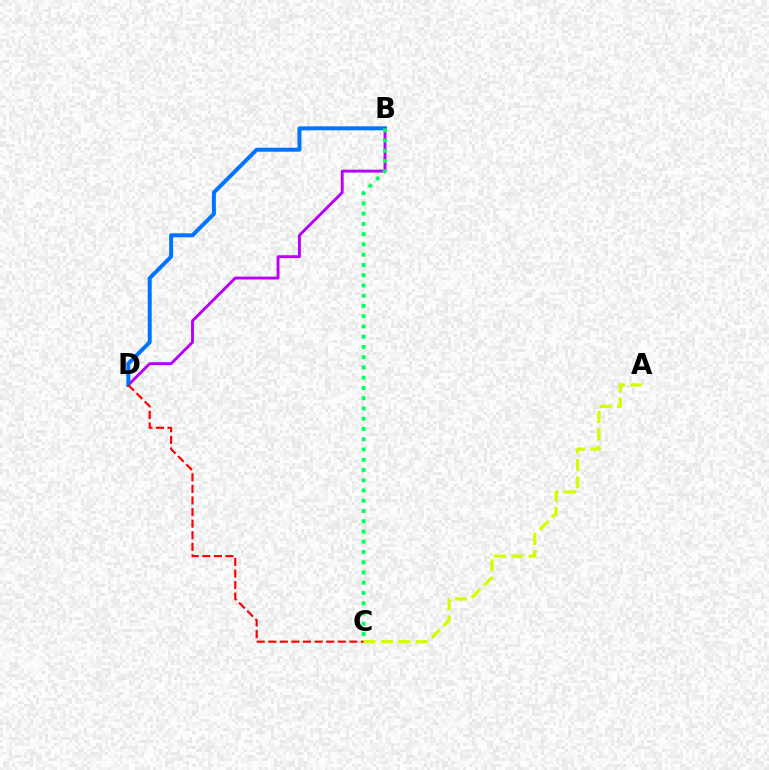{('B', 'D'): [{'color': '#b900ff', 'line_style': 'solid', 'thickness': 2.09}, {'color': '#0074ff', 'line_style': 'solid', 'thickness': 2.85}], ('A', 'C'): [{'color': '#d1ff00', 'line_style': 'dashed', 'thickness': 2.36}], ('B', 'C'): [{'color': '#00ff5c', 'line_style': 'dotted', 'thickness': 2.79}], ('C', 'D'): [{'color': '#ff0000', 'line_style': 'dashed', 'thickness': 1.57}]}